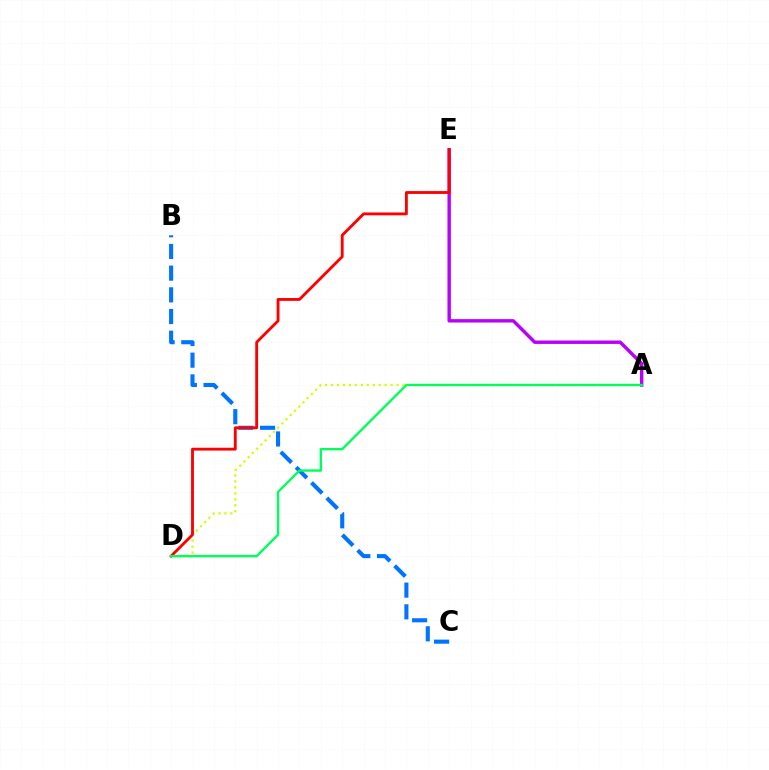{('A', 'D'): [{'color': '#d1ff00', 'line_style': 'dotted', 'thickness': 1.62}, {'color': '#00ff5c', 'line_style': 'solid', 'thickness': 1.71}], ('A', 'E'): [{'color': '#b900ff', 'line_style': 'solid', 'thickness': 2.45}], ('B', 'C'): [{'color': '#0074ff', 'line_style': 'dashed', 'thickness': 2.95}], ('D', 'E'): [{'color': '#ff0000', 'line_style': 'solid', 'thickness': 2.04}]}